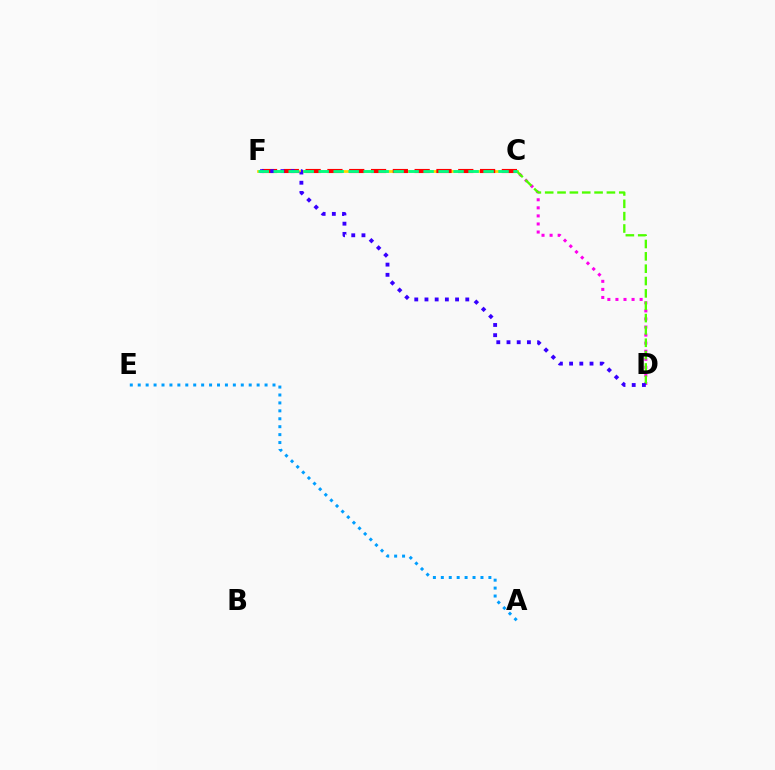{('C', 'F'): [{'color': '#ffd500', 'line_style': 'solid', 'thickness': 1.99}, {'color': '#ff0000', 'line_style': 'dashed', 'thickness': 2.96}, {'color': '#00ff86', 'line_style': 'dashed', 'thickness': 2.04}], ('C', 'D'): [{'color': '#ff00ed', 'line_style': 'dotted', 'thickness': 2.19}, {'color': '#4fff00', 'line_style': 'dashed', 'thickness': 1.68}], ('A', 'E'): [{'color': '#009eff', 'line_style': 'dotted', 'thickness': 2.15}], ('D', 'F'): [{'color': '#3700ff', 'line_style': 'dotted', 'thickness': 2.77}]}